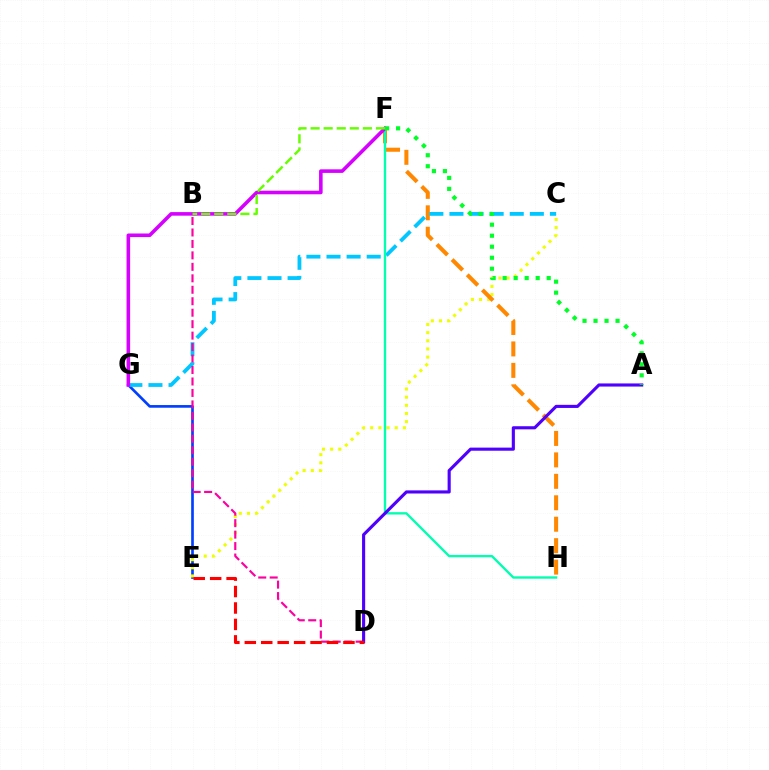{('E', 'G'): [{'color': '#003fff', 'line_style': 'solid', 'thickness': 1.92}], ('C', 'E'): [{'color': '#eeff00', 'line_style': 'dotted', 'thickness': 2.22}], ('F', 'H'): [{'color': '#ff8800', 'line_style': 'dashed', 'thickness': 2.91}, {'color': '#00ffaf', 'line_style': 'solid', 'thickness': 1.69}], ('C', 'G'): [{'color': '#00c7ff', 'line_style': 'dashed', 'thickness': 2.73}], ('B', 'D'): [{'color': '#ff00a0', 'line_style': 'dashed', 'thickness': 1.56}], ('A', 'D'): [{'color': '#4f00ff', 'line_style': 'solid', 'thickness': 2.24}], ('D', 'E'): [{'color': '#ff0000', 'line_style': 'dashed', 'thickness': 2.23}], ('F', 'G'): [{'color': '#d600ff', 'line_style': 'solid', 'thickness': 2.57}], ('A', 'F'): [{'color': '#00ff27', 'line_style': 'dotted', 'thickness': 2.99}], ('B', 'F'): [{'color': '#66ff00', 'line_style': 'dashed', 'thickness': 1.78}]}